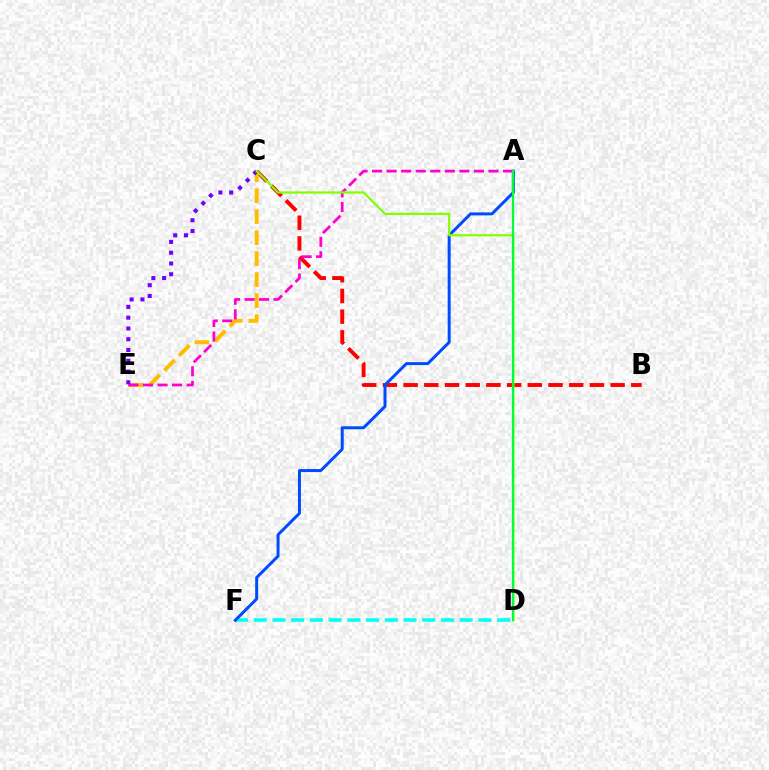{('B', 'C'): [{'color': '#ff0000', 'line_style': 'dashed', 'thickness': 2.81}], ('C', 'E'): [{'color': '#ffbd00', 'line_style': 'dashed', 'thickness': 2.85}, {'color': '#7200ff', 'line_style': 'dotted', 'thickness': 2.93}], ('D', 'F'): [{'color': '#00fff6', 'line_style': 'dashed', 'thickness': 2.54}], ('A', 'E'): [{'color': '#ff00cf', 'line_style': 'dashed', 'thickness': 1.98}], ('A', 'F'): [{'color': '#004bff', 'line_style': 'solid', 'thickness': 2.15}], ('C', 'D'): [{'color': '#84ff00', 'line_style': 'solid', 'thickness': 1.6}], ('A', 'D'): [{'color': '#00ff39', 'line_style': 'solid', 'thickness': 1.63}]}